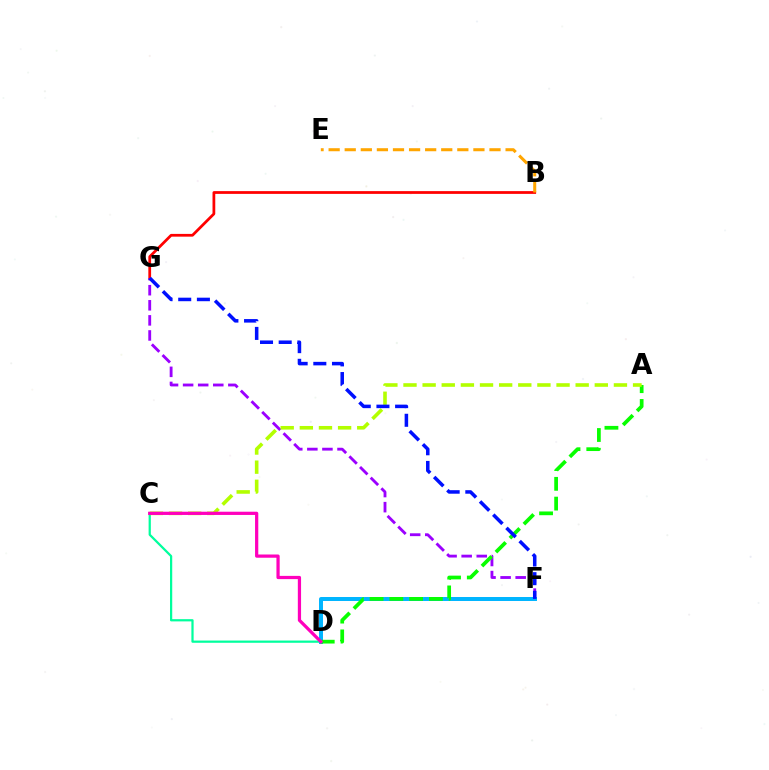{('B', 'G'): [{'color': '#ff0000', 'line_style': 'solid', 'thickness': 1.98}], ('F', 'G'): [{'color': '#9b00ff', 'line_style': 'dashed', 'thickness': 2.05}, {'color': '#0010ff', 'line_style': 'dashed', 'thickness': 2.54}], ('B', 'E'): [{'color': '#ffa500', 'line_style': 'dashed', 'thickness': 2.19}], ('D', 'F'): [{'color': '#00b5ff', 'line_style': 'solid', 'thickness': 2.86}], ('A', 'D'): [{'color': '#08ff00', 'line_style': 'dashed', 'thickness': 2.69}], ('C', 'D'): [{'color': '#00ff9d', 'line_style': 'solid', 'thickness': 1.61}, {'color': '#ff00bd', 'line_style': 'solid', 'thickness': 2.33}], ('A', 'C'): [{'color': '#b3ff00', 'line_style': 'dashed', 'thickness': 2.6}]}